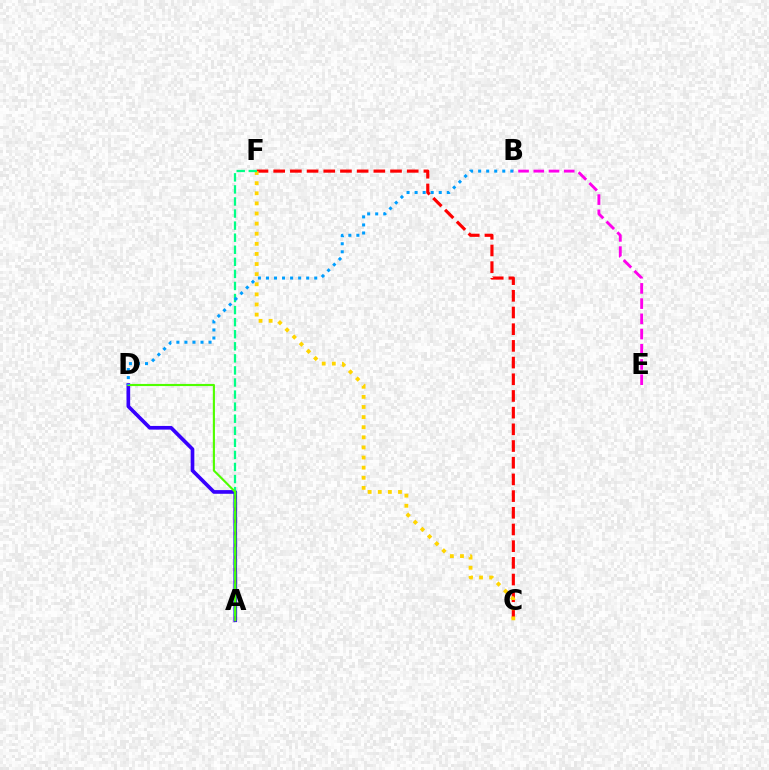{('C', 'F'): [{'color': '#ff0000', 'line_style': 'dashed', 'thickness': 2.27}, {'color': '#ffd500', 'line_style': 'dotted', 'thickness': 2.75}], ('A', 'D'): [{'color': '#3700ff', 'line_style': 'solid', 'thickness': 2.65}, {'color': '#4fff00', 'line_style': 'solid', 'thickness': 1.54}], ('B', 'E'): [{'color': '#ff00ed', 'line_style': 'dashed', 'thickness': 2.07}], ('A', 'F'): [{'color': '#00ff86', 'line_style': 'dashed', 'thickness': 1.64}], ('B', 'D'): [{'color': '#009eff', 'line_style': 'dotted', 'thickness': 2.19}]}